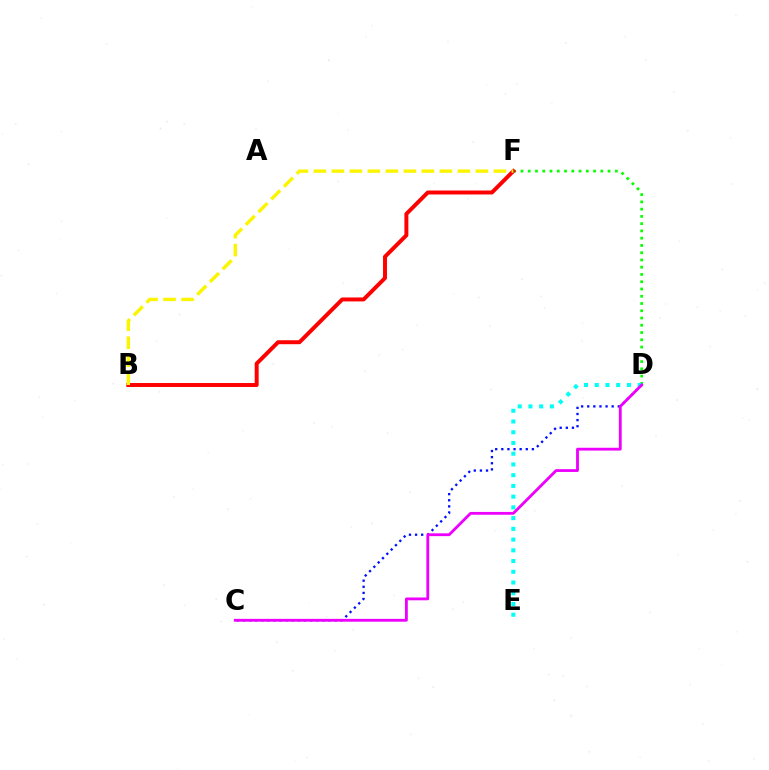{('D', 'F'): [{'color': '#08ff00', 'line_style': 'dotted', 'thickness': 1.97}], ('C', 'D'): [{'color': '#0010ff', 'line_style': 'dotted', 'thickness': 1.66}, {'color': '#ee00ff', 'line_style': 'solid', 'thickness': 2.03}], ('D', 'E'): [{'color': '#00fff6', 'line_style': 'dotted', 'thickness': 2.92}], ('B', 'F'): [{'color': '#ff0000', 'line_style': 'solid', 'thickness': 2.85}, {'color': '#fcf500', 'line_style': 'dashed', 'thickness': 2.45}]}